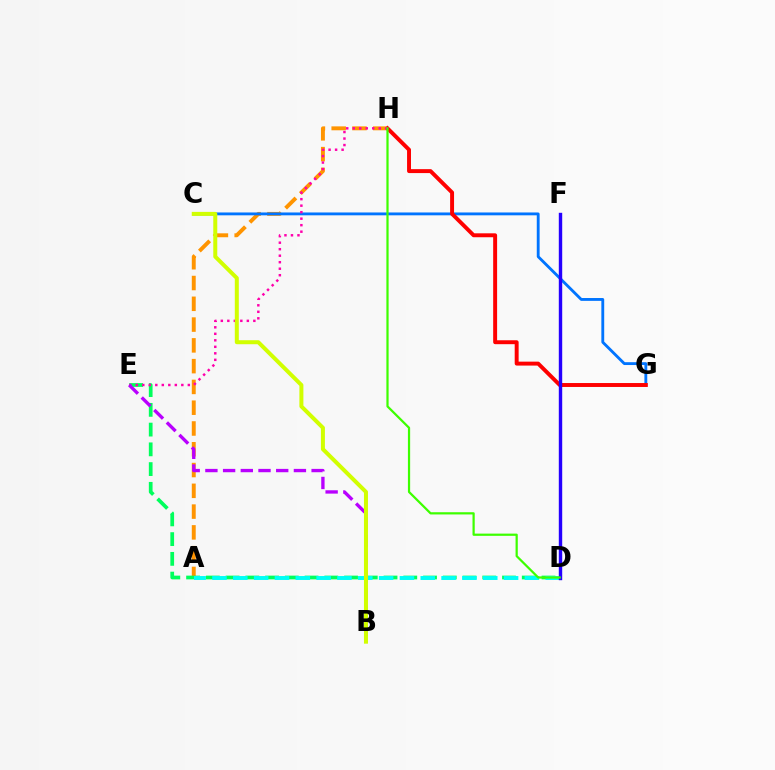{('A', 'H'): [{'color': '#ff9400', 'line_style': 'dashed', 'thickness': 2.82}], ('D', 'E'): [{'color': '#00ff5c', 'line_style': 'dashed', 'thickness': 2.68}], ('C', 'G'): [{'color': '#0074ff', 'line_style': 'solid', 'thickness': 2.05}], ('G', 'H'): [{'color': '#ff0000', 'line_style': 'solid', 'thickness': 2.83}], ('A', 'D'): [{'color': '#00fff6', 'line_style': 'dashed', 'thickness': 2.83}], ('E', 'H'): [{'color': '#ff00ac', 'line_style': 'dotted', 'thickness': 1.77}], ('B', 'E'): [{'color': '#b900ff', 'line_style': 'dashed', 'thickness': 2.4}], ('B', 'C'): [{'color': '#d1ff00', 'line_style': 'solid', 'thickness': 2.88}], ('D', 'F'): [{'color': '#2500ff', 'line_style': 'solid', 'thickness': 2.45}], ('D', 'H'): [{'color': '#3dff00', 'line_style': 'solid', 'thickness': 1.6}]}